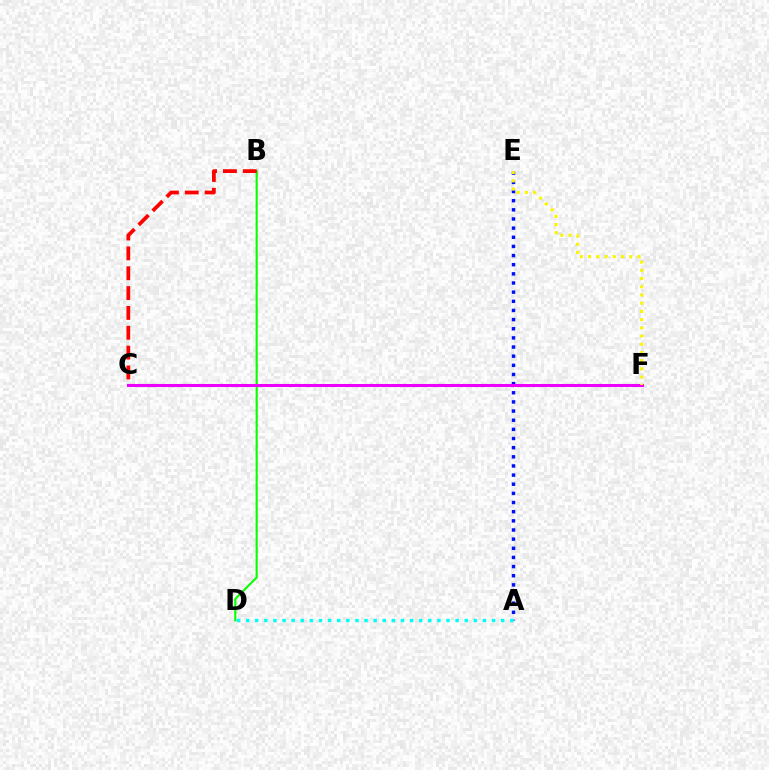{('B', 'D'): [{'color': '#08ff00', 'line_style': 'solid', 'thickness': 1.53}], ('B', 'C'): [{'color': '#ff0000', 'line_style': 'dashed', 'thickness': 2.7}], ('A', 'E'): [{'color': '#0010ff', 'line_style': 'dotted', 'thickness': 2.49}], ('C', 'F'): [{'color': '#ee00ff', 'line_style': 'solid', 'thickness': 2.2}], ('E', 'F'): [{'color': '#fcf500', 'line_style': 'dotted', 'thickness': 2.23}], ('A', 'D'): [{'color': '#00fff6', 'line_style': 'dotted', 'thickness': 2.47}]}